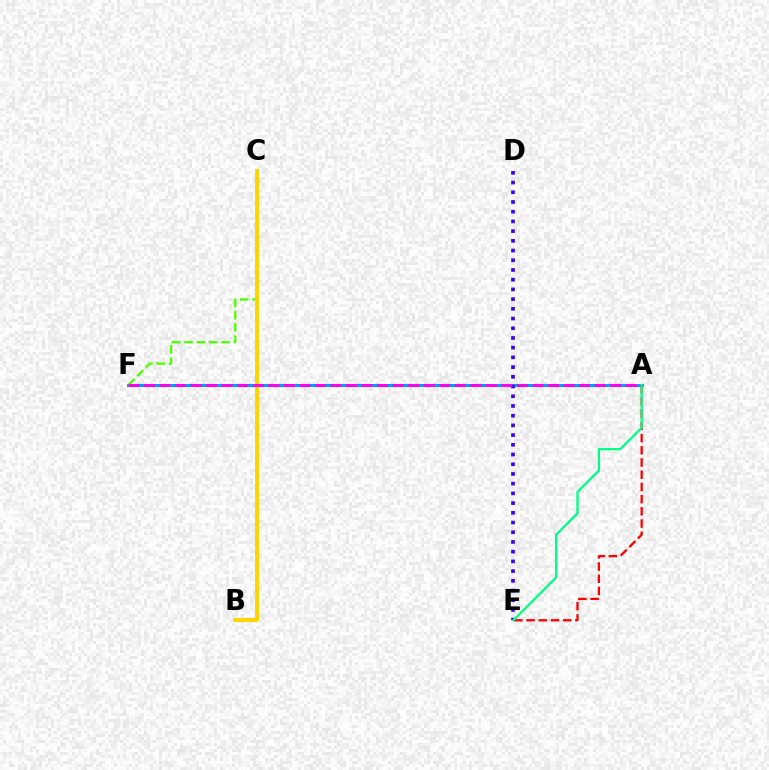{('A', 'F'): [{'color': '#009eff', 'line_style': 'solid', 'thickness': 2.19}, {'color': '#ff00ed', 'line_style': 'dashed', 'thickness': 2.11}], ('D', 'E'): [{'color': '#3700ff', 'line_style': 'dotted', 'thickness': 2.64}], ('C', 'F'): [{'color': '#4fff00', 'line_style': 'dashed', 'thickness': 1.67}], ('A', 'E'): [{'color': '#ff0000', 'line_style': 'dashed', 'thickness': 1.66}, {'color': '#00ff86', 'line_style': 'solid', 'thickness': 1.65}], ('B', 'C'): [{'color': '#ffd500', 'line_style': 'solid', 'thickness': 2.83}]}